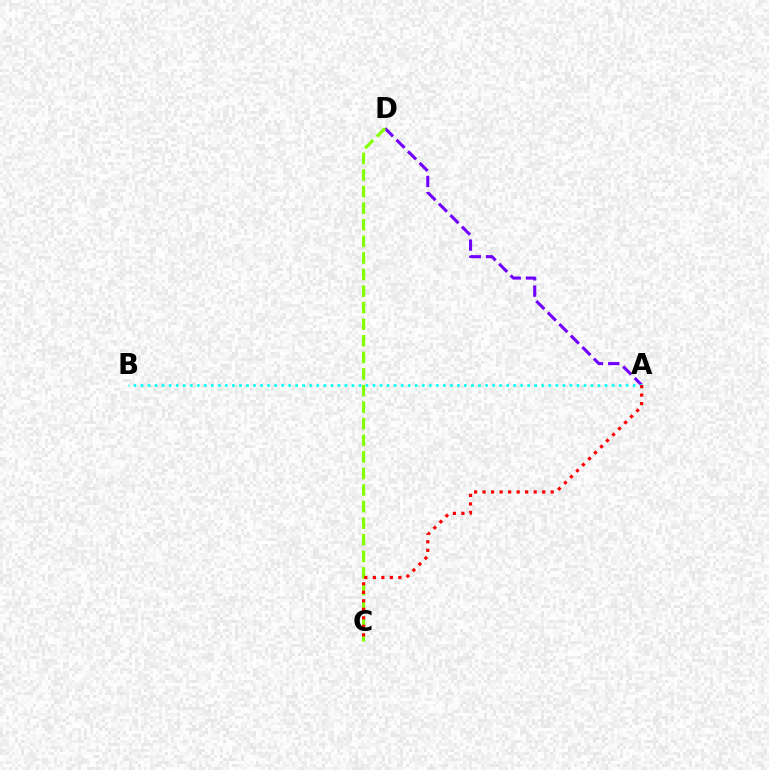{('A', 'D'): [{'color': '#7200ff', 'line_style': 'dashed', 'thickness': 2.21}], ('C', 'D'): [{'color': '#84ff00', 'line_style': 'dashed', 'thickness': 2.25}], ('A', 'B'): [{'color': '#00fff6', 'line_style': 'dotted', 'thickness': 1.91}], ('A', 'C'): [{'color': '#ff0000', 'line_style': 'dotted', 'thickness': 2.31}]}